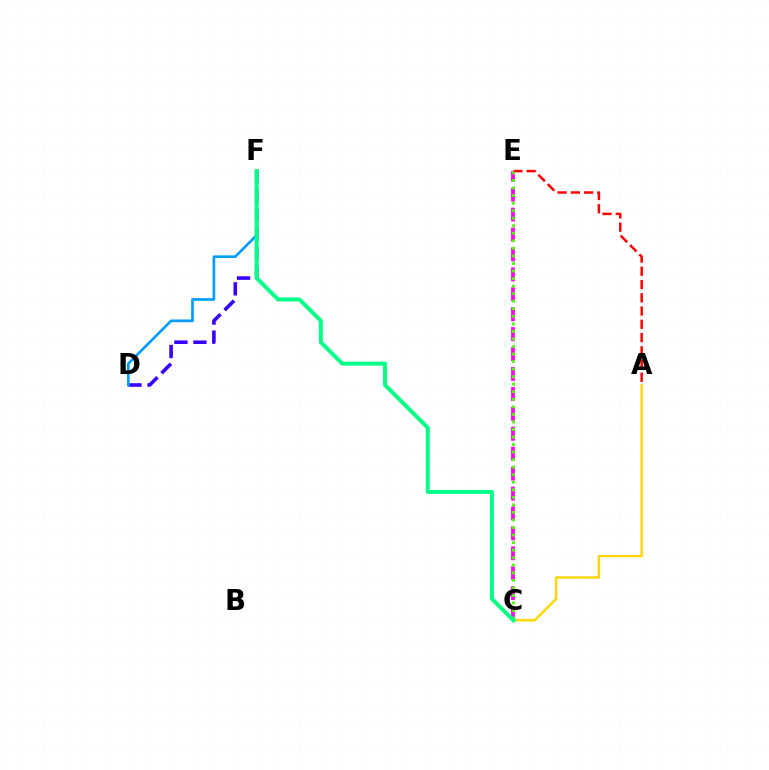{('C', 'E'): [{'color': '#ff00ed', 'line_style': 'dashed', 'thickness': 2.71}, {'color': '#4fff00', 'line_style': 'dotted', 'thickness': 2.05}], ('D', 'F'): [{'color': '#3700ff', 'line_style': 'dashed', 'thickness': 2.59}, {'color': '#009eff', 'line_style': 'solid', 'thickness': 1.93}], ('A', 'E'): [{'color': '#ff0000', 'line_style': 'dashed', 'thickness': 1.8}], ('A', 'C'): [{'color': '#ffd500', 'line_style': 'solid', 'thickness': 1.73}], ('C', 'F'): [{'color': '#00ff86', 'line_style': 'solid', 'thickness': 2.86}]}